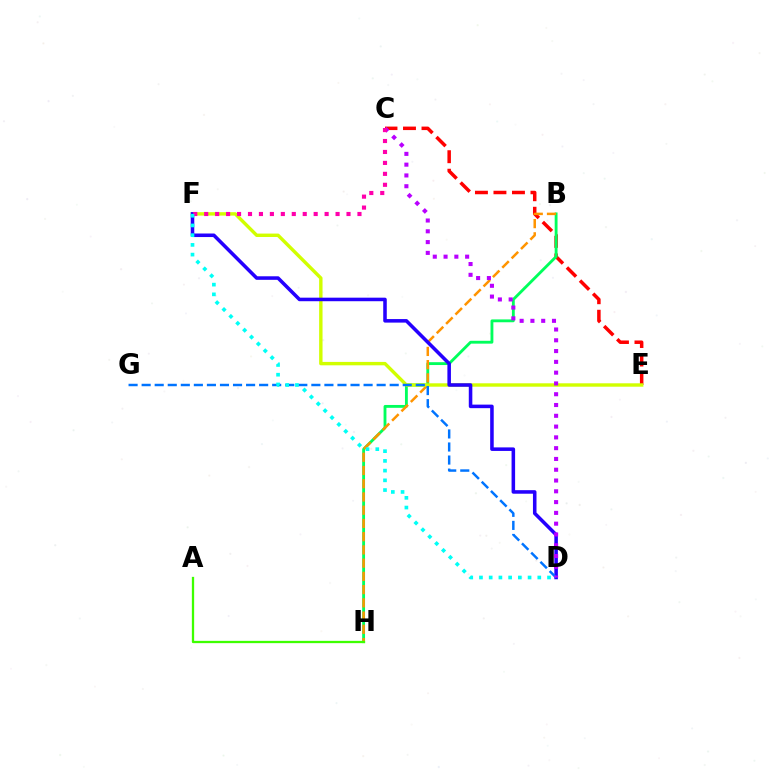{('C', 'E'): [{'color': '#ff0000', 'line_style': 'dashed', 'thickness': 2.51}], ('B', 'H'): [{'color': '#00ff5c', 'line_style': 'solid', 'thickness': 2.05}, {'color': '#ff9400', 'line_style': 'dashed', 'thickness': 1.8}], ('E', 'F'): [{'color': '#d1ff00', 'line_style': 'solid', 'thickness': 2.45}], ('A', 'H'): [{'color': '#3dff00', 'line_style': 'solid', 'thickness': 1.65}], ('D', 'F'): [{'color': '#2500ff', 'line_style': 'solid', 'thickness': 2.55}, {'color': '#00fff6', 'line_style': 'dotted', 'thickness': 2.64}], ('D', 'G'): [{'color': '#0074ff', 'line_style': 'dashed', 'thickness': 1.77}], ('C', 'D'): [{'color': '#b900ff', 'line_style': 'dotted', 'thickness': 2.93}], ('C', 'F'): [{'color': '#ff00ac', 'line_style': 'dotted', 'thickness': 2.97}]}